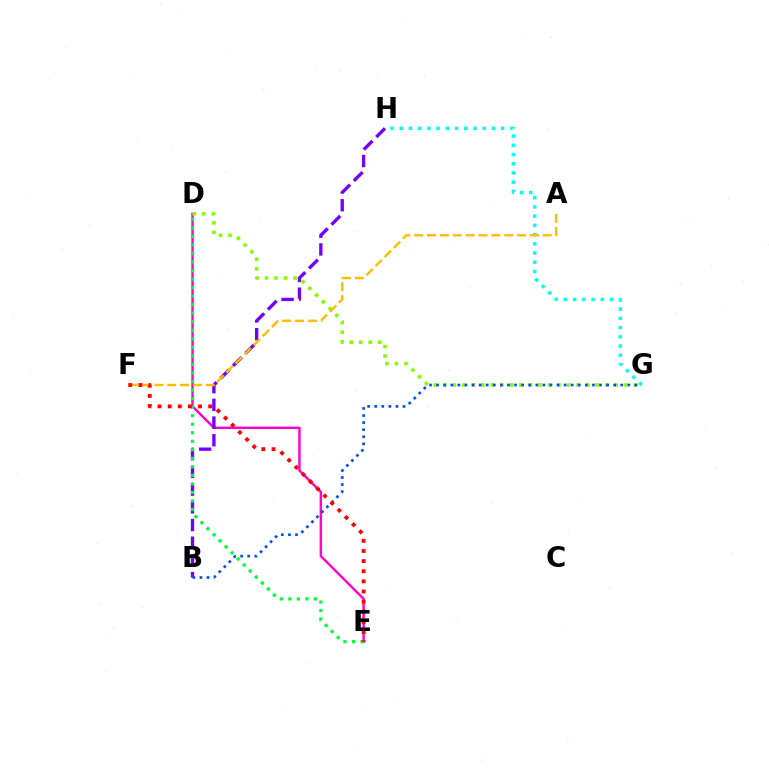{('D', 'E'): [{'color': '#ff00cf', 'line_style': 'solid', 'thickness': 1.74}, {'color': '#00ff39', 'line_style': 'dotted', 'thickness': 2.32}], ('B', 'H'): [{'color': '#7200ff', 'line_style': 'dashed', 'thickness': 2.4}], ('G', 'H'): [{'color': '#00fff6', 'line_style': 'dotted', 'thickness': 2.51}], ('D', 'G'): [{'color': '#84ff00', 'line_style': 'dotted', 'thickness': 2.59}], ('A', 'F'): [{'color': '#ffbd00', 'line_style': 'dashed', 'thickness': 1.75}], ('B', 'G'): [{'color': '#004bff', 'line_style': 'dotted', 'thickness': 1.92}], ('E', 'F'): [{'color': '#ff0000', 'line_style': 'dotted', 'thickness': 2.75}]}